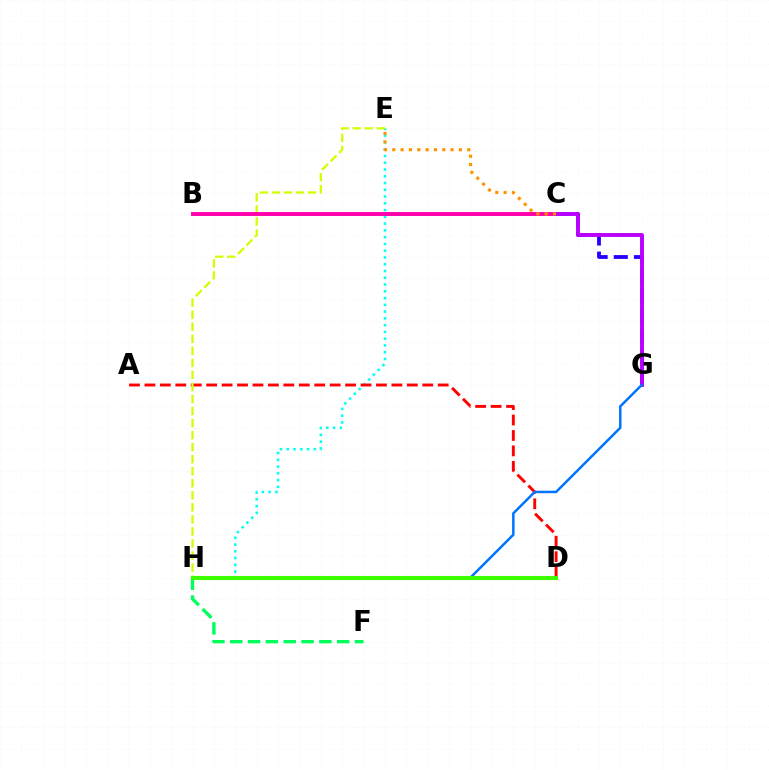{('E', 'H'): [{'color': '#00fff6', 'line_style': 'dotted', 'thickness': 1.84}, {'color': '#d1ff00', 'line_style': 'dashed', 'thickness': 1.64}], ('A', 'D'): [{'color': '#ff0000', 'line_style': 'dashed', 'thickness': 2.1}], ('B', 'C'): [{'color': '#ff00ac', 'line_style': 'solid', 'thickness': 2.84}], ('C', 'G'): [{'color': '#2500ff', 'line_style': 'dashed', 'thickness': 2.74}, {'color': '#b900ff', 'line_style': 'solid', 'thickness': 2.81}], ('F', 'H'): [{'color': '#00ff5c', 'line_style': 'dashed', 'thickness': 2.42}], ('C', 'E'): [{'color': '#ff9400', 'line_style': 'dotted', 'thickness': 2.26}], ('G', 'H'): [{'color': '#0074ff', 'line_style': 'solid', 'thickness': 1.79}], ('D', 'H'): [{'color': '#3dff00', 'line_style': 'solid', 'thickness': 2.94}]}